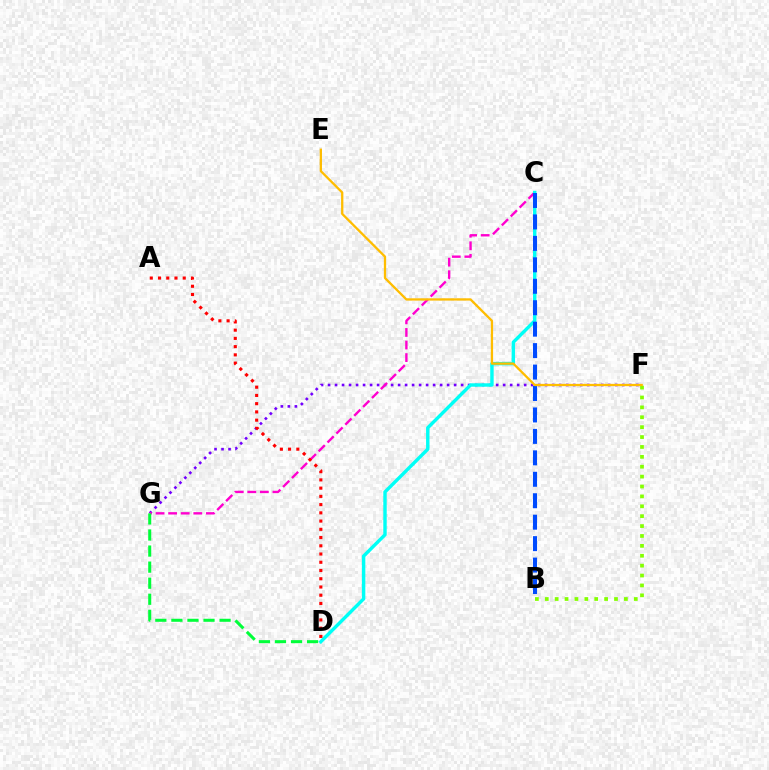{('B', 'F'): [{'color': '#84ff00', 'line_style': 'dotted', 'thickness': 2.69}], ('F', 'G'): [{'color': '#7200ff', 'line_style': 'dotted', 'thickness': 1.9}], ('C', 'G'): [{'color': '#ff00cf', 'line_style': 'dashed', 'thickness': 1.71}], ('C', 'D'): [{'color': '#00fff6', 'line_style': 'solid', 'thickness': 2.46}], ('D', 'G'): [{'color': '#00ff39', 'line_style': 'dashed', 'thickness': 2.18}], ('B', 'C'): [{'color': '#004bff', 'line_style': 'dashed', 'thickness': 2.91}], ('E', 'F'): [{'color': '#ffbd00', 'line_style': 'solid', 'thickness': 1.65}], ('A', 'D'): [{'color': '#ff0000', 'line_style': 'dotted', 'thickness': 2.24}]}